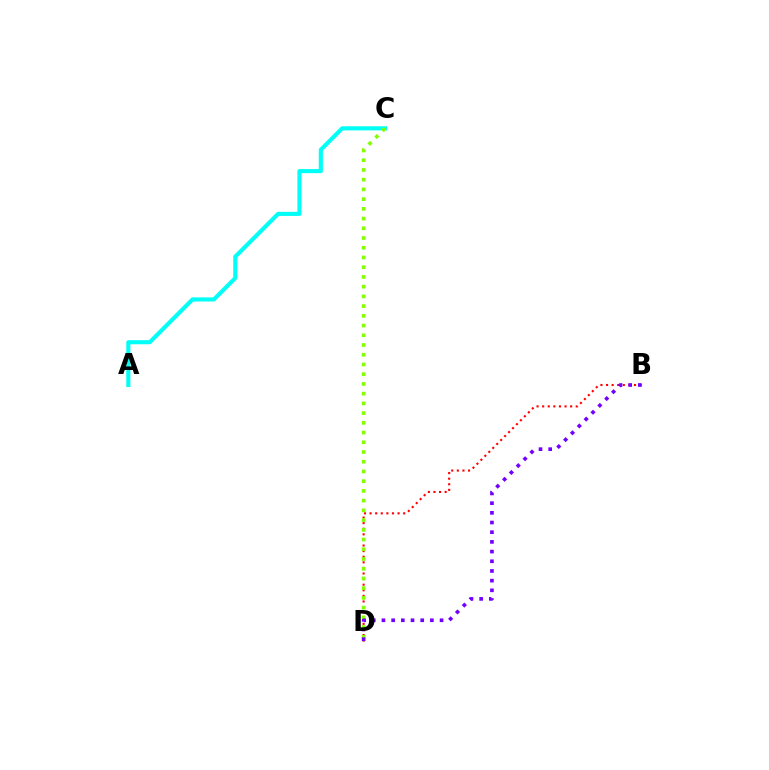{('A', 'C'): [{'color': '#00fff6', 'line_style': 'solid', 'thickness': 2.95}], ('B', 'D'): [{'color': '#ff0000', 'line_style': 'dotted', 'thickness': 1.52}, {'color': '#7200ff', 'line_style': 'dotted', 'thickness': 2.63}], ('C', 'D'): [{'color': '#84ff00', 'line_style': 'dotted', 'thickness': 2.64}]}